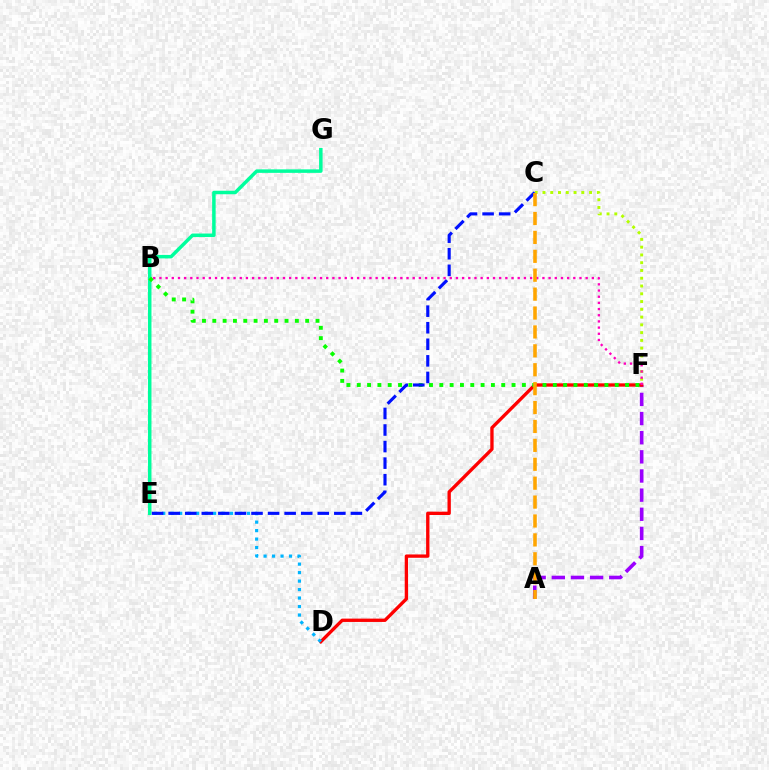{('A', 'F'): [{'color': '#9b00ff', 'line_style': 'dashed', 'thickness': 2.6}], ('D', 'F'): [{'color': '#ff0000', 'line_style': 'solid', 'thickness': 2.4}], ('D', 'E'): [{'color': '#00b5ff', 'line_style': 'dotted', 'thickness': 2.3}], ('E', 'G'): [{'color': '#00ff9d', 'line_style': 'solid', 'thickness': 2.51}], ('B', 'F'): [{'color': '#08ff00', 'line_style': 'dotted', 'thickness': 2.8}, {'color': '#ff00bd', 'line_style': 'dotted', 'thickness': 1.68}], ('C', 'F'): [{'color': '#b3ff00', 'line_style': 'dotted', 'thickness': 2.11}], ('C', 'E'): [{'color': '#0010ff', 'line_style': 'dashed', 'thickness': 2.25}], ('A', 'C'): [{'color': '#ffa500', 'line_style': 'dashed', 'thickness': 2.57}]}